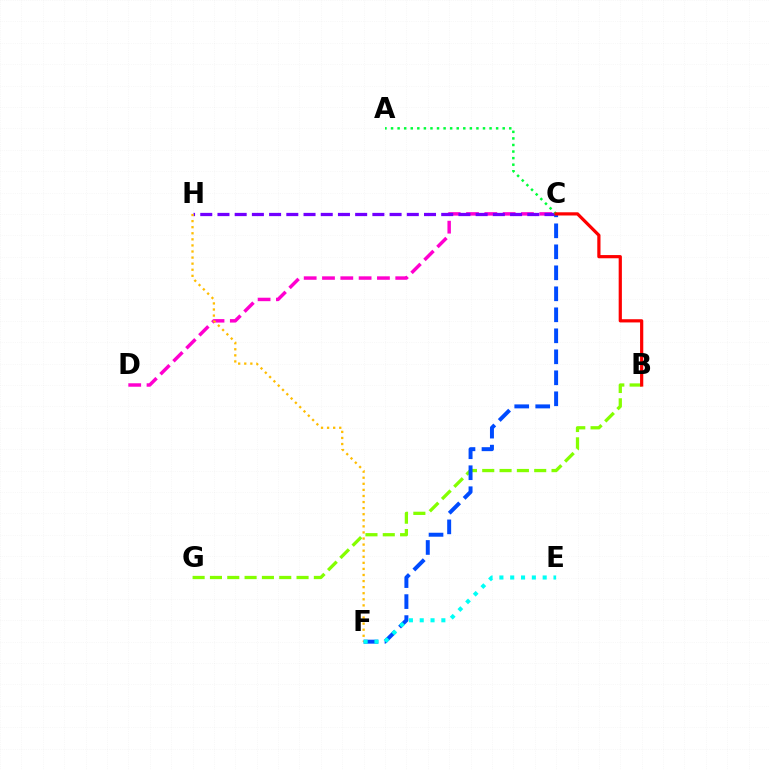{('C', 'D'): [{'color': '#ff00cf', 'line_style': 'dashed', 'thickness': 2.49}], ('B', 'G'): [{'color': '#84ff00', 'line_style': 'dashed', 'thickness': 2.35}], ('C', 'H'): [{'color': '#7200ff', 'line_style': 'dashed', 'thickness': 2.34}], ('F', 'H'): [{'color': '#ffbd00', 'line_style': 'dotted', 'thickness': 1.65}], ('C', 'F'): [{'color': '#004bff', 'line_style': 'dashed', 'thickness': 2.85}], ('A', 'C'): [{'color': '#00ff39', 'line_style': 'dotted', 'thickness': 1.78}], ('B', 'C'): [{'color': '#ff0000', 'line_style': 'solid', 'thickness': 2.31}], ('E', 'F'): [{'color': '#00fff6', 'line_style': 'dotted', 'thickness': 2.94}]}